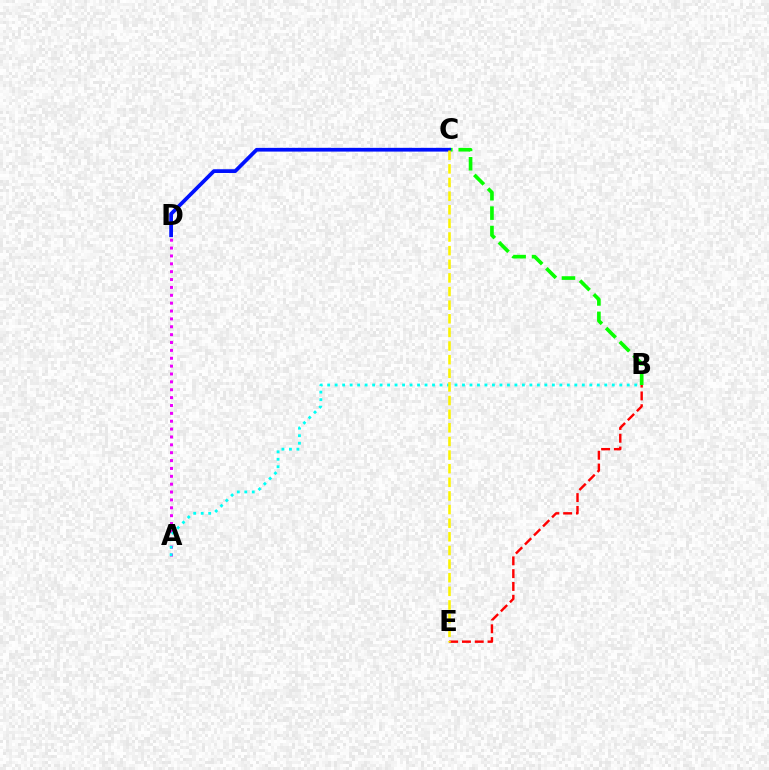{('B', 'C'): [{'color': '#08ff00', 'line_style': 'dashed', 'thickness': 2.64}], ('C', 'D'): [{'color': '#0010ff', 'line_style': 'solid', 'thickness': 2.69}], ('B', 'E'): [{'color': '#ff0000', 'line_style': 'dashed', 'thickness': 1.74}], ('A', 'D'): [{'color': '#ee00ff', 'line_style': 'dotted', 'thickness': 2.14}], ('A', 'B'): [{'color': '#00fff6', 'line_style': 'dotted', 'thickness': 2.04}], ('C', 'E'): [{'color': '#fcf500', 'line_style': 'dashed', 'thickness': 1.85}]}